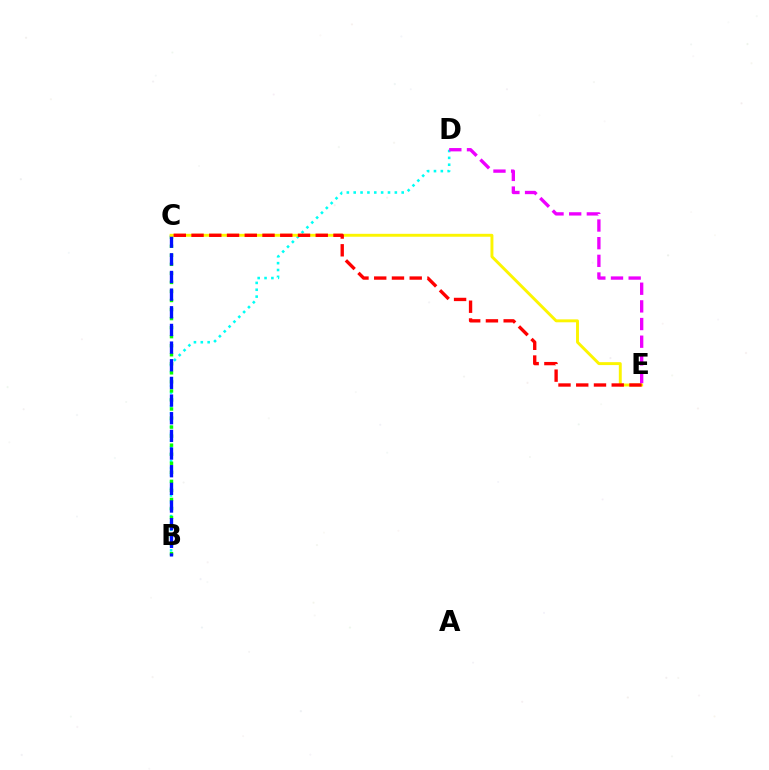{('B', 'D'): [{'color': '#00fff6', 'line_style': 'dotted', 'thickness': 1.86}], ('B', 'C'): [{'color': '#08ff00', 'line_style': 'dotted', 'thickness': 2.46}, {'color': '#0010ff', 'line_style': 'dashed', 'thickness': 2.4}], ('C', 'E'): [{'color': '#fcf500', 'line_style': 'solid', 'thickness': 2.1}, {'color': '#ff0000', 'line_style': 'dashed', 'thickness': 2.41}], ('D', 'E'): [{'color': '#ee00ff', 'line_style': 'dashed', 'thickness': 2.4}]}